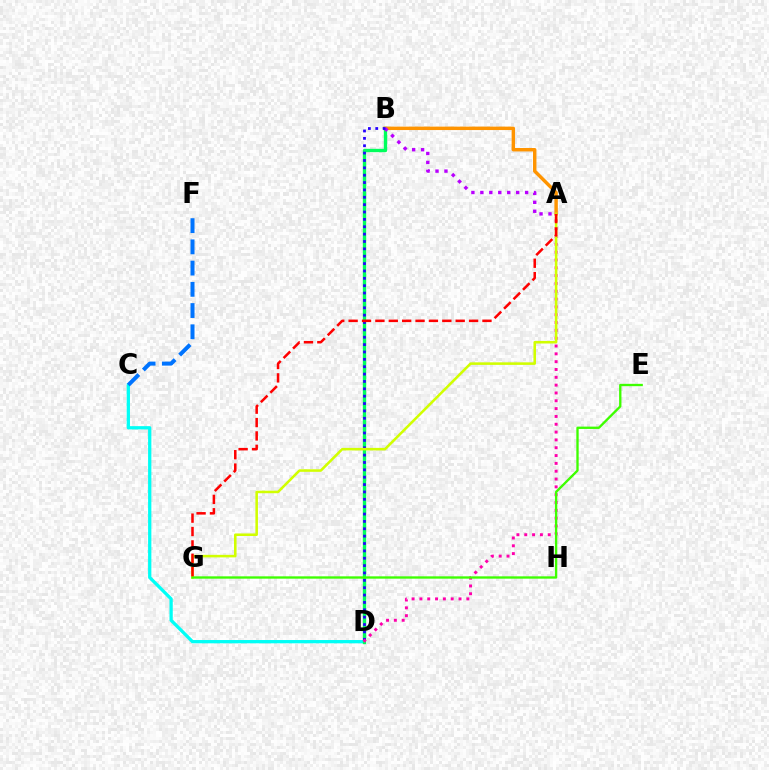{('C', 'D'): [{'color': '#00fff6', 'line_style': 'solid', 'thickness': 2.36}], ('B', 'D'): [{'color': '#00ff5c', 'line_style': 'solid', 'thickness': 2.43}, {'color': '#2500ff', 'line_style': 'dotted', 'thickness': 2.0}], ('A', 'B'): [{'color': '#ff9400', 'line_style': 'solid', 'thickness': 2.47}, {'color': '#b900ff', 'line_style': 'dotted', 'thickness': 2.43}], ('A', 'D'): [{'color': '#ff00ac', 'line_style': 'dotted', 'thickness': 2.13}], ('A', 'G'): [{'color': '#d1ff00', 'line_style': 'solid', 'thickness': 1.84}, {'color': '#ff0000', 'line_style': 'dashed', 'thickness': 1.82}], ('E', 'G'): [{'color': '#3dff00', 'line_style': 'solid', 'thickness': 1.68}], ('C', 'F'): [{'color': '#0074ff', 'line_style': 'dashed', 'thickness': 2.88}]}